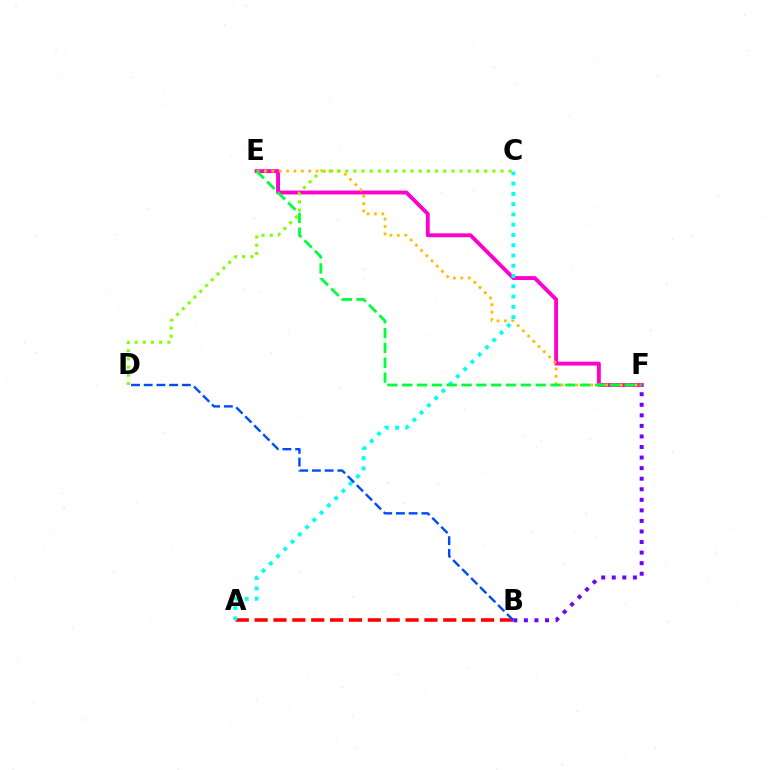{('E', 'F'): [{'color': '#ff00cf', 'line_style': 'solid', 'thickness': 2.79}, {'color': '#ffbd00', 'line_style': 'dotted', 'thickness': 2.01}, {'color': '#00ff39', 'line_style': 'dashed', 'thickness': 2.01}], ('A', 'B'): [{'color': '#ff0000', 'line_style': 'dashed', 'thickness': 2.56}], ('B', 'F'): [{'color': '#7200ff', 'line_style': 'dotted', 'thickness': 2.87}], ('A', 'C'): [{'color': '#00fff6', 'line_style': 'dotted', 'thickness': 2.79}], ('B', 'D'): [{'color': '#004bff', 'line_style': 'dashed', 'thickness': 1.73}], ('C', 'D'): [{'color': '#84ff00', 'line_style': 'dotted', 'thickness': 2.22}]}